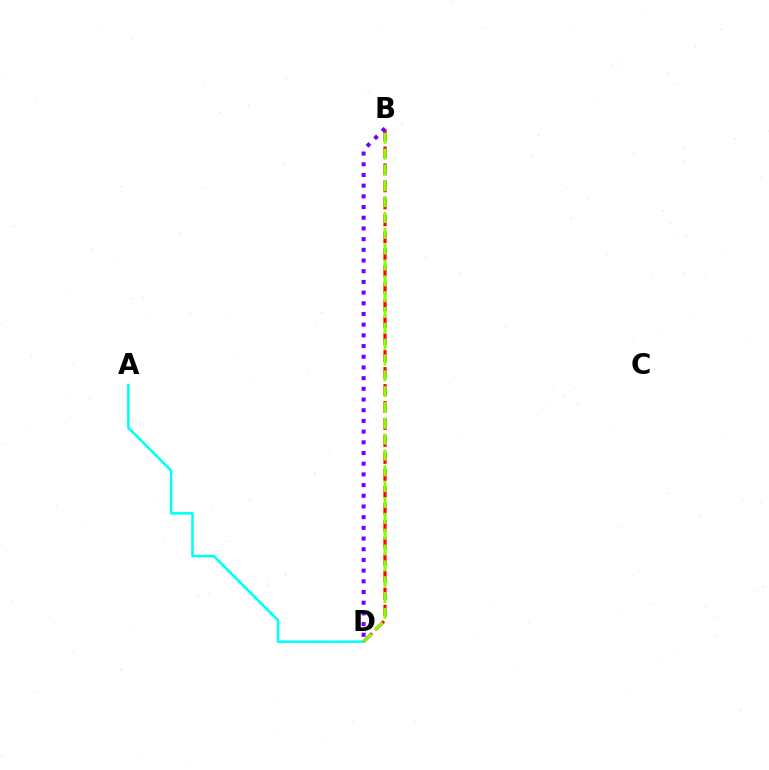{('A', 'D'): [{'color': '#00fff6', 'line_style': 'solid', 'thickness': 1.83}], ('B', 'D'): [{'color': '#ff0000', 'line_style': 'dashed', 'thickness': 2.31}, {'color': '#7200ff', 'line_style': 'dotted', 'thickness': 2.91}, {'color': '#84ff00', 'line_style': 'dashed', 'thickness': 2.15}]}